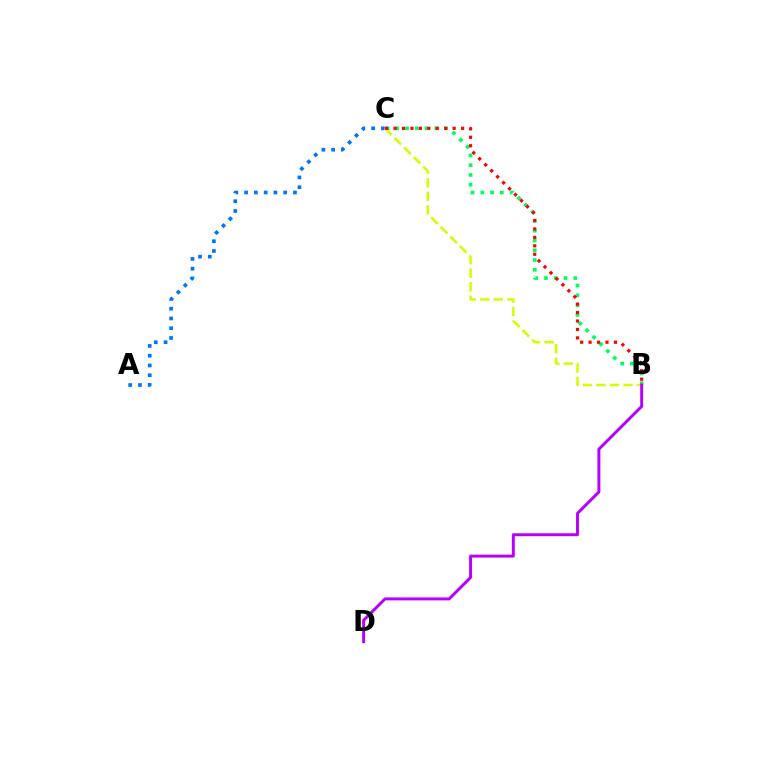{('A', 'C'): [{'color': '#0074ff', 'line_style': 'dotted', 'thickness': 2.65}], ('B', 'C'): [{'color': '#00ff5c', 'line_style': 'dotted', 'thickness': 2.65}, {'color': '#d1ff00', 'line_style': 'dashed', 'thickness': 1.84}, {'color': '#ff0000', 'line_style': 'dotted', 'thickness': 2.29}], ('B', 'D'): [{'color': '#b900ff', 'line_style': 'solid', 'thickness': 2.13}]}